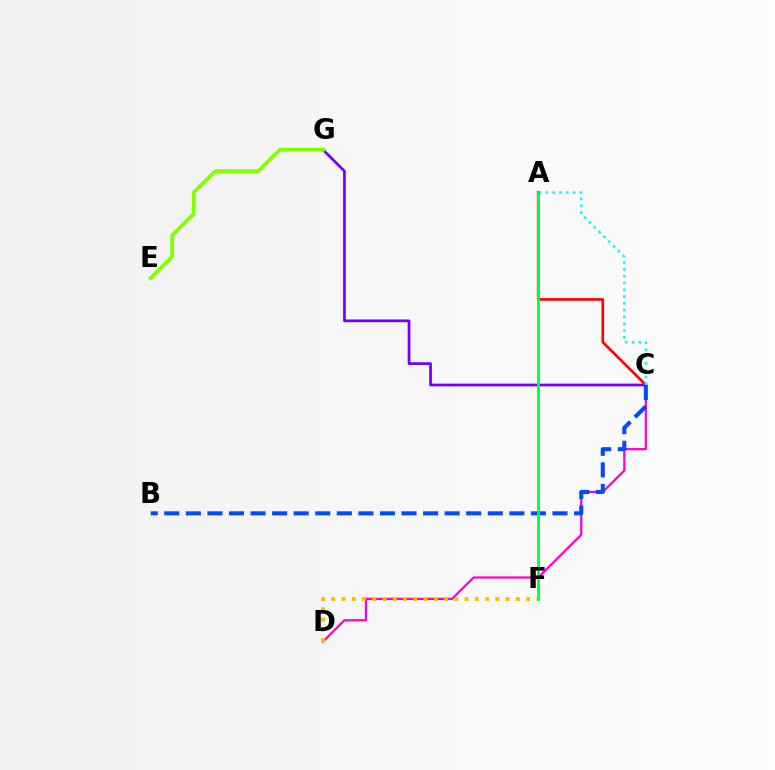{('C', 'D'): [{'color': '#ff00cf', 'line_style': 'solid', 'thickness': 1.61}], ('B', 'C'): [{'color': '#004bff', 'line_style': 'dashed', 'thickness': 2.93}], ('A', 'C'): [{'color': '#ff0000', 'line_style': 'solid', 'thickness': 1.91}, {'color': '#00fff6', 'line_style': 'dotted', 'thickness': 1.85}], ('C', 'G'): [{'color': '#7200ff', 'line_style': 'solid', 'thickness': 1.97}], ('E', 'G'): [{'color': '#84ff00', 'line_style': 'solid', 'thickness': 2.75}], ('D', 'F'): [{'color': '#ffbd00', 'line_style': 'dotted', 'thickness': 2.79}], ('A', 'F'): [{'color': '#00ff39', 'line_style': 'solid', 'thickness': 2.02}]}